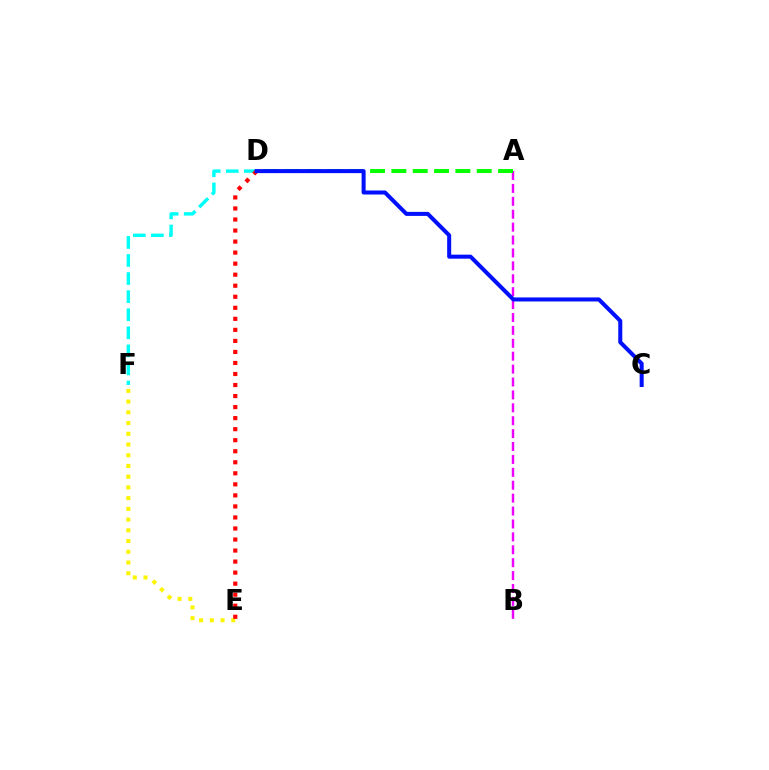{('E', 'F'): [{'color': '#fcf500', 'line_style': 'dotted', 'thickness': 2.91}], ('D', 'F'): [{'color': '#00fff6', 'line_style': 'dashed', 'thickness': 2.46}], ('A', 'B'): [{'color': '#ee00ff', 'line_style': 'dashed', 'thickness': 1.75}], ('D', 'E'): [{'color': '#ff0000', 'line_style': 'dotted', 'thickness': 3.0}], ('A', 'D'): [{'color': '#08ff00', 'line_style': 'dashed', 'thickness': 2.9}], ('C', 'D'): [{'color': '#0010ff', 'line_style': 'solid', 'thickness': 2.9}]}